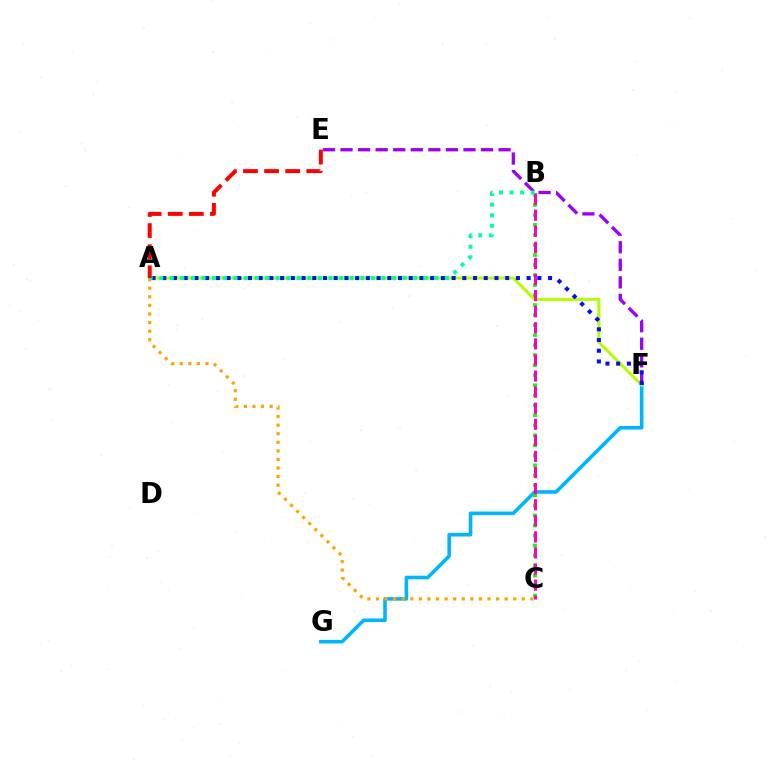{('F', 'G'): [{'color': '#00b5ff', 'line_style': 'solid', 'thickness': 2.59}], ('A', 'F'): [{'color': '#b3ff00', 'line_style': 'solid', 'thickness': 2.19}, {'color': '#0010ff', 'line_style': 'dotted', 'thickness': 2.91}], ('B', 'C'): [{'color': '#08ff00', 'line_style': 'dotted', 'thickness': 2.72}, {'color': '#ff00bd', 'line_style': 'dashed', 'thickness': 2.19}], ('E', 'F'): [{'color': '#9b00ff', 'line_style': 'dashed', 'thickness': 2.39}], ('A', 'C'): [{'color': '#ffa500', 'line_style': 'dotted', 'thickness': 2.33}], ('A', 'B'): [{'color': '#00ff9d', 'line_style': 'dotted', 'thickness': 2.88}], ('A', 'E'): [{'color': '#ff0000', 'line_style': 'dashed', 'thickness': 2.87}]}